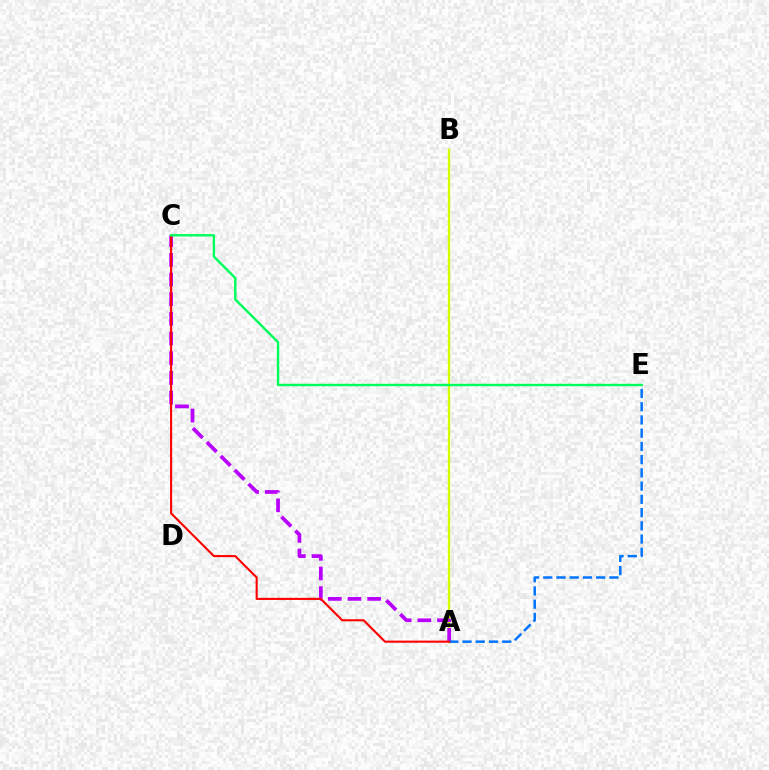{('A', 'B'): [{'color': '#d1ff00', 'line_style': 'solid', 'thickness': 1.69}], ('A', 'C'): [{'color': '#b900ff', 'line_style': 'dashed', 'thickness': 2.67}, {'color': '#ff0000', 'line_style': 'solid', 'thickness': 1.52}], ('A', 'E'): [{'color': '#0074ff', 'line_style': 'dashed', 'thickness': 1.8}], ('C', 'E'): [{'color': '#00ff5c', 'line_style': 'solid', 'thickness': 1.73}]}